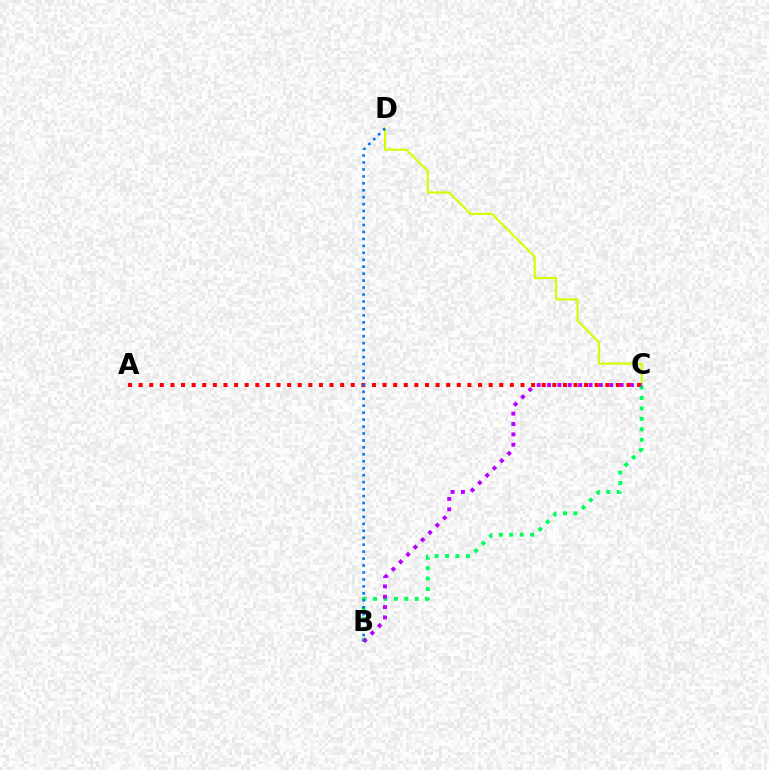{('C', 'D'): [{'color': '#d1ff00', 'line_style': 'solid', 'thickness': 1.52}], ('A', 'C'): [{'color': '#ff0000', 'line_style': 'dotted', 'thickness': 2.88}], ('B', 'C'): [{'color': '#00ff5c', 'line_style': 'dotted', 'thickness': 2.84}, {'color': '#b900ff', 'line_style': 'dotted', 'thickness': 2.82}], ('B', 'D'): [{'color': '#0074ff', 'line_style': 'dotted', 'thickness': 1.89}]}